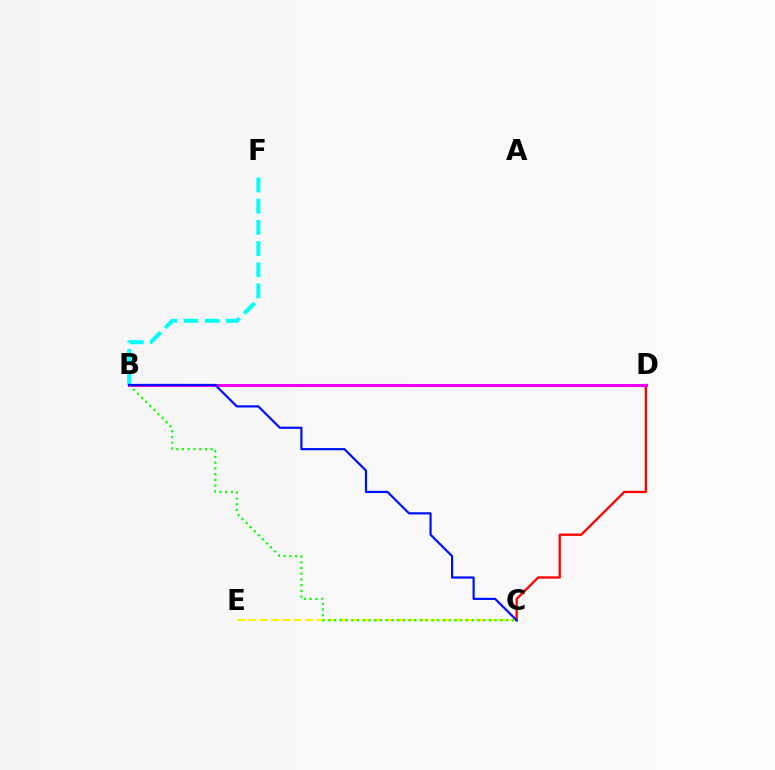{('C', 'E'): [{'color': '#fcf500', 'line_style': 'dashed', 'thickness': 1.54}], ('C', 'D'): [{'color': '#ff0000', 'line_style': 'solid', 'thickness': 1.66}], ('B', 'D'): [{'color': '#ee00ff', 'line_style': 'solid', 'thickness': 2.2}], ('B', 'C'): [{'color': '#08ff00', 'line_style': 'dotted', 'thickness': 1.56}, {'color': '#0010ff', 'line_style': 'solid', 'thickness': 1.58}], ('B', 'F'): [{'color': '#00fff6', 'line_style': 'dashed', 'thickness': 2.88}]}